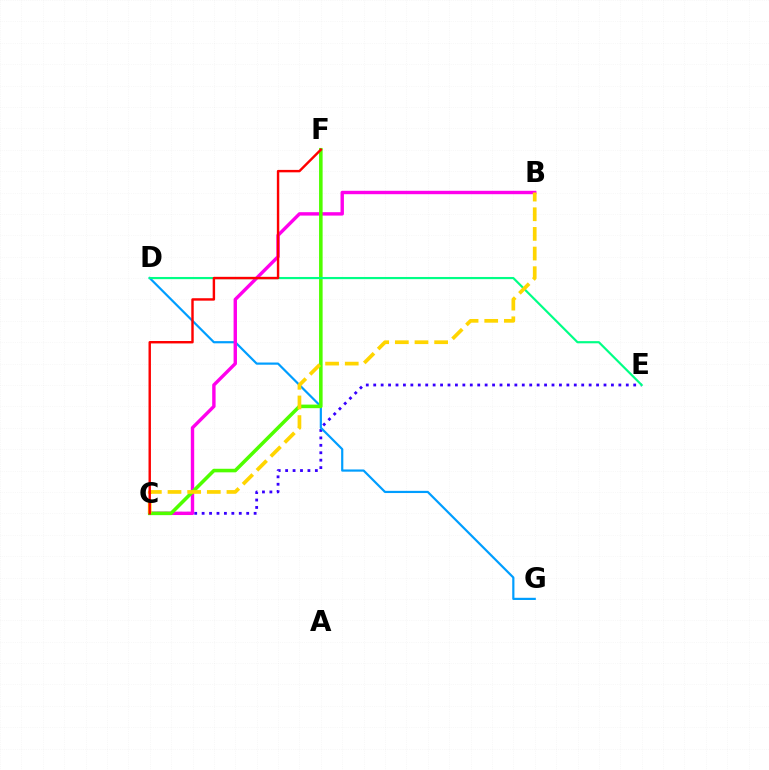{('C', 'E'): [{'color': '#3700ff', 'line_style': 'dotted', 'thickness': 2.02}], ('D', 'G'): [{'color': '#009eff', 'line_style': 'solid', 'thickness': 1.58}], ('B', 'C'): [{'color': '#ff00ed', 'line_style': 'solid', 'thickness': 2.45}, {'color': '#ffd500', 'line_style': 'dashed', 'thickness': 2.67}], ('C', 'F'): [{'color': '#4fff00', 'line_style': 'solid', 'thickness': 2.57}, {'color': '#ff0000', 'line_style': 'solid', 'thickness': 1.75}], ('D', 'E'): [{'color': '#00ff86', 'line_style': 'solid', 'thickness': 1.57}]}